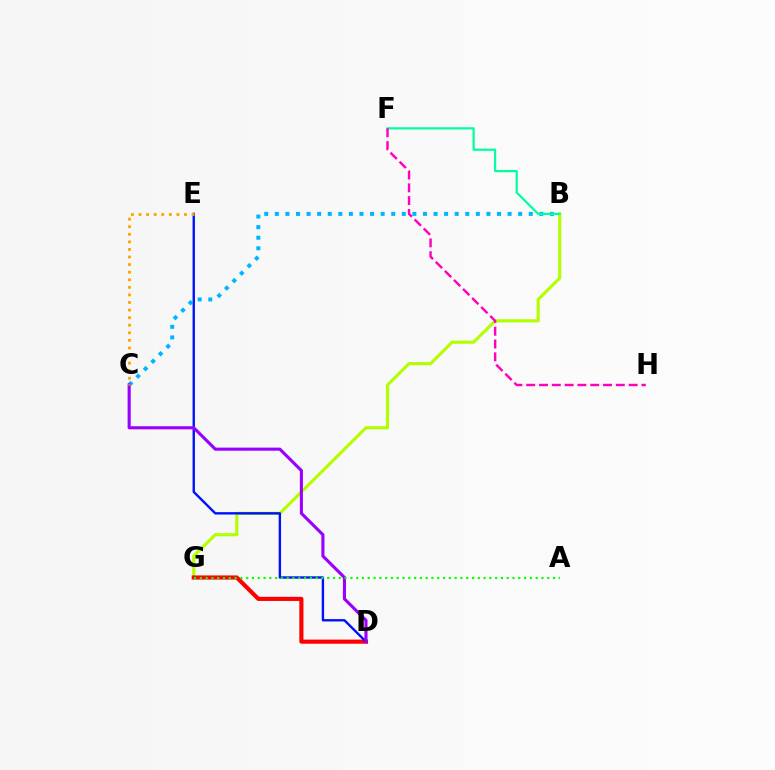{('B', 'G'): [{'color': '#b3ff00', 'line_style': 'solid', 'thickness': 2.26}], ('D', 'G'): [{'color': '#ff0000', 'line_style': 'solid', 'thickness': 2.97}], ('D', 'E'): [{'color': '#0010ff', 'line_style': 'solid', 'thickness': 1.71}], ('B', 'C'): [{'color': '#00b5ff', 'line_style': 'dotted', 'thickness': 2.87}], ('C', 'D'): [{'color': '#9b00ff', 'line_style': 'solid', 'thickness': 2.24}], ('A', 'G'): [{'color': '#08ff00', 'line_style': 'dotted', 'thickness': 1.57}], ('B', 'F'): [{'color': '#00ff9d', 'line_style': 'solid', 'thickness': 1.59}], ('C', 'E'): [{'color': '#ffa500', 'line_style': 'dotted', 'thickness': 2.06}], ('F', 'H'): [{'color': '#ff00bd', 'line_style': 'dashed', 'thickness': 1.74}]}